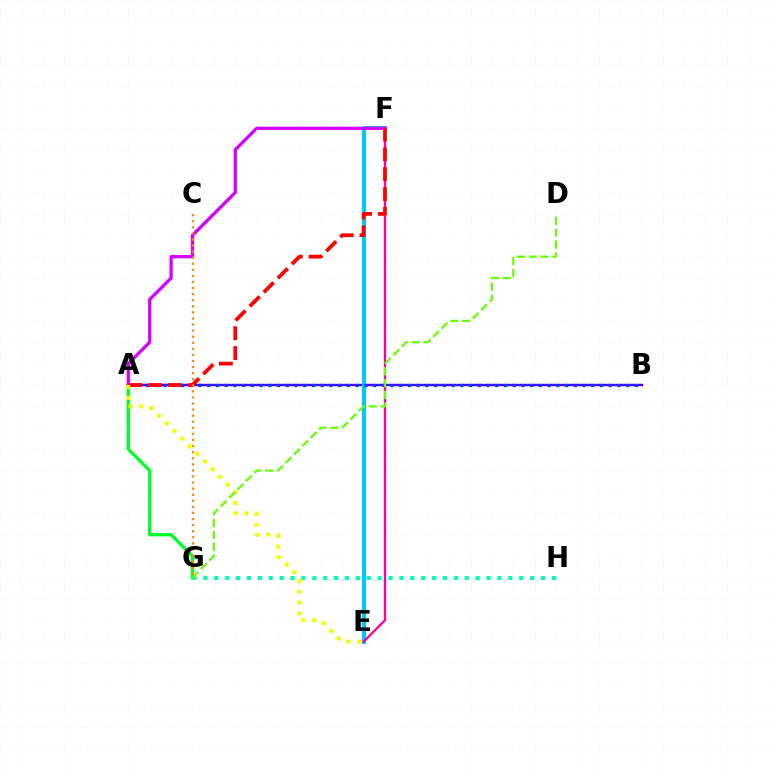{('A', 'G'): [{'color': '#00ff27', 'line_style': 'solid', 'thickness': 2.37}], ('A', 'B'): [{'color': '#4f00ff', 'line_style': 'solid', 'thickness': 1.73}, {'color': '#003fff', 'line_style': 'dotted', 'thickness': 2.37}], ('G', 'H'): [{'color': '#00ffaf', 'line_style': 'dotted', 'thickness': 2.96}], ('E', 'F'): [{'color': '#00c7ff', 'line_style': 'solid', 'thickness': 2.89}, {'color': '#ff00a0', 'line_style': 'solid', 'thickness': 1.68}], ('A', 'F'): [{'color': '#d600ff', 'line_style': 'solid', 'thickness': 2.36}, {'color': '#ff0000', 'line_style': 'dashed', 'thickness': 2.7}], ('C', 'G'): [{'color': '#ff8800', 'line_style': 'dotted', 'thickness': 1.65}], ('A', 'E'): [{'color': '#eeff00', 'line_style': 'dotted', 'thickness': 2.93}], ('D', 'G'): [{'color': '#66ff00', 'line_style': 'dashed', 'thickness': 1.61}]}